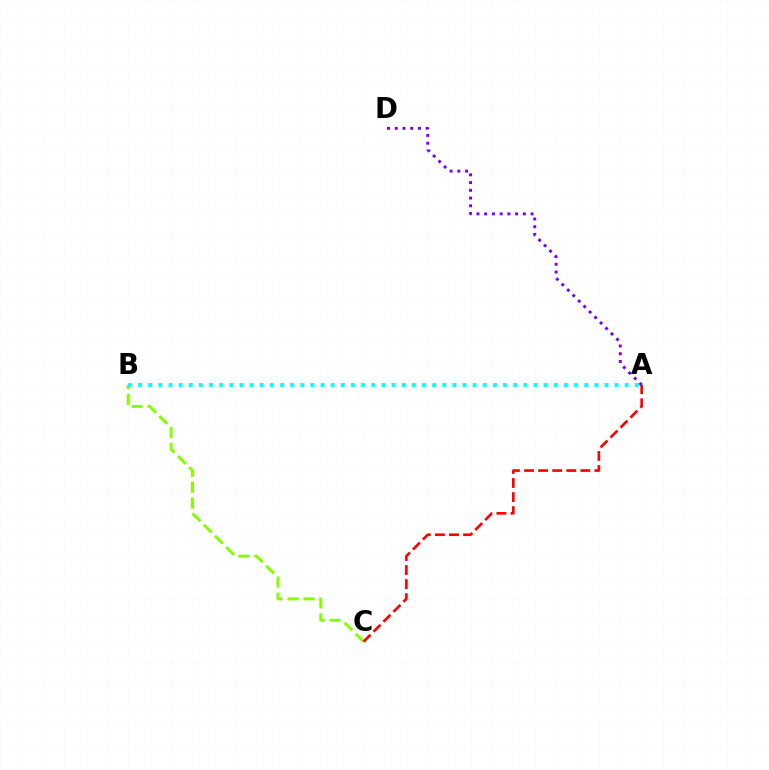{('B', 'C'): [{'color': '#84ff00', 'line_style': 'dashed', 'thickness': 2.16}], ('A', 'D'): [{'color': '#7200ff', 'line_style': 'dotted', 'thickness': 2.1}], ('A', 'C'): [{'color': '#ff0000', 'line_style': 'dashed', 'thickness': 1.91}], ('A', 'B'): [{'color': '#00fff6', 'line_style': 'dotted', 'thickness': 2.76}]}